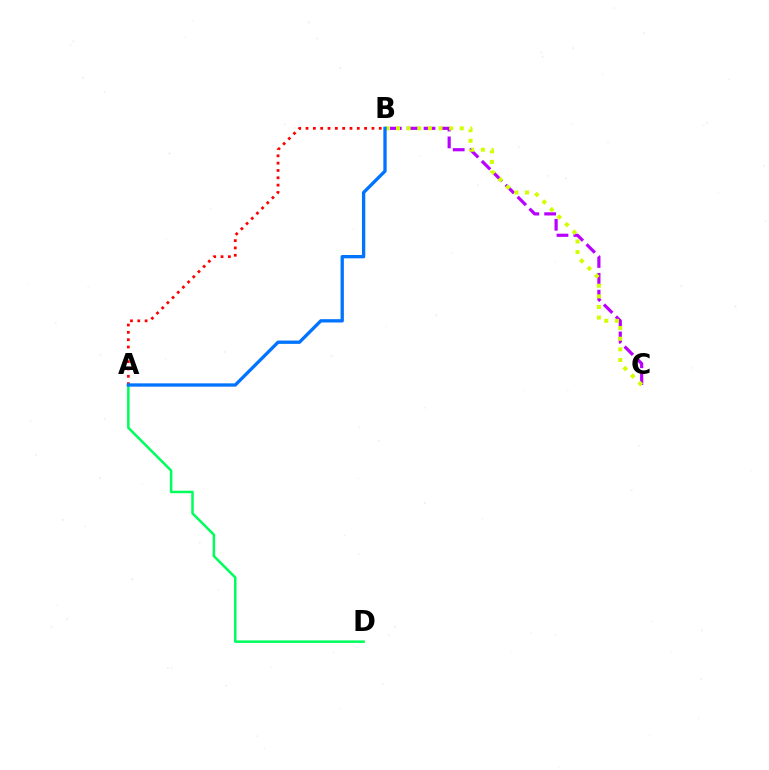{('A', 'B'): [{'color': '#ff0000', 'line_style': 'dotted', 'thickness': 1.99}, {'color': '#0074ff', 'line_style': 'solid', 'thickness': 2.39}], ('A', 'D'): [{'color': '#00ff5c', 'line_style': 'solid', 'thickness': 1.81}], ('B', 'C'): [{'color': '#b900ff', 'line_style': 'dashed', 'thickness': 2.29}, {'color': '#d1ff00', 'line_style': 'dotted', 'thickness': 2.89}]}